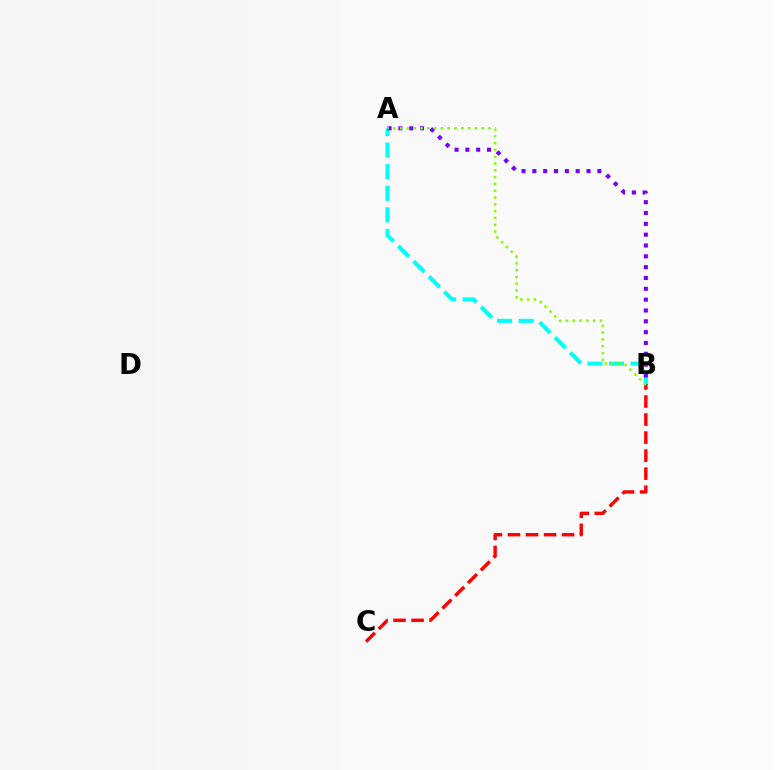{('A', 'B'): [{'color': '#00fff6', 'line_style': 'dashed', 'thickness': 2.93}, {'color': '#7200ff', 'line_style': 'dotted', 'thickness': 2.94}, {'color': '#84ff00', 'line_style': 'dotted', 'thickness': 1.85}], ('B', 'C'): [{'color': '#ff0000', 'line_style': 'dashed', 'thickness': 2.45}]}